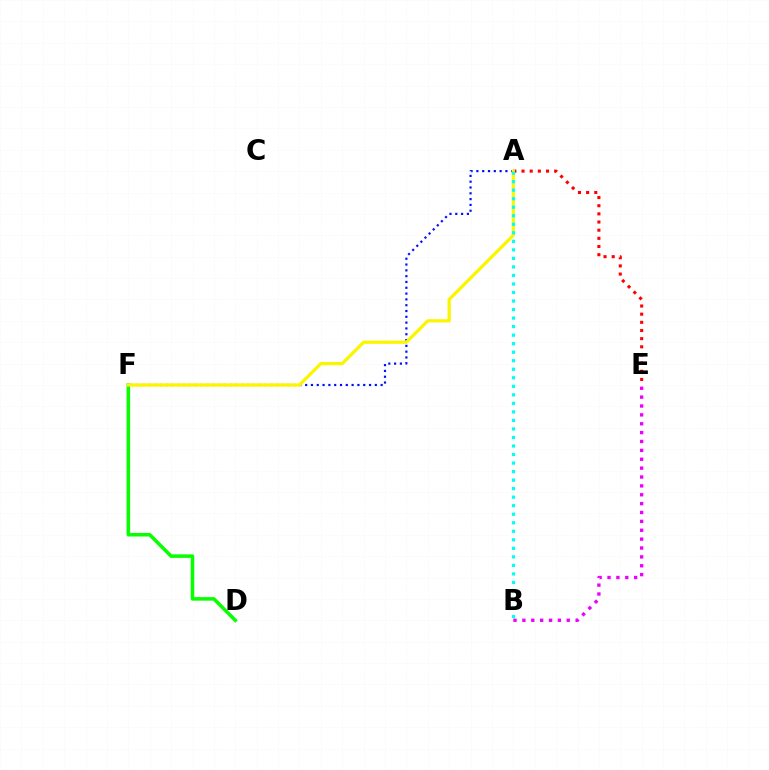{('A', 'E'): [{'color': '#ff0000', 'line_style': 'dotted', 'thickness': 2.22}], ('B', 'E'): [{'color': '#ee00ff', 'line_style': 'dotted', 'thickness': 2.41}], ('A', 'F'): [{'color': '#0010ff', 'line_style': 'dotted', 'thickness': 1.58}, {'color': '#fcf500', 'line_style': 'solid', 'thickness': 2.33}], ('D', 'F'): [{'color': '#08ff00', 'line_style': 'solid', 'thickness': 2.55}], ('A', 'B'): [{'color': '#00fff6', 'line_style': 'dotted', 'thickness': 2.32}]}